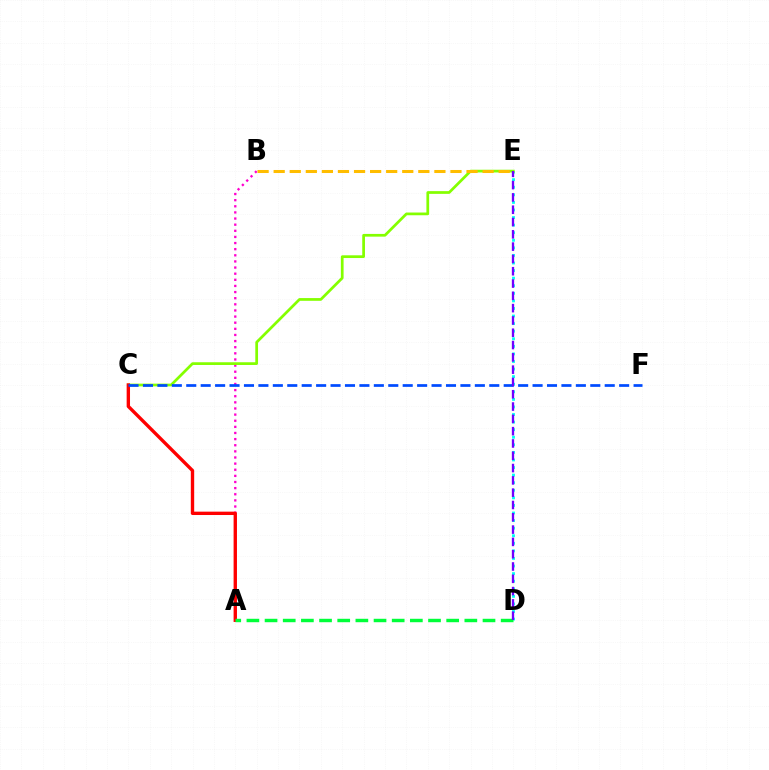{('A', 'B'): [{'color': '#ff00cf', 'line_style': 'dotted', 'thickness': 1.66}], ('D', 'E'): [{'color': '#00fff6', 'line_style': 'dotted', 'thickness': 2.06}, {'color': '#7200ff', 'line_style': 'dashed', 'thickness': 1.67}], ('C', 'E'): [{'color': '#84ff00', 'line_style': 'solid', 'thickness': 1.96}], ('A', 'C'): [{'color': '#ff0000', 'line_style': 'solid', 'thickness': 2.42}], ('C', 'F'): [{'color': '#004bff', 'line_style': 'dashed', 'thickness': 1.96}], ('A', 'D'): [{'color': '#00ff39', 'line_style': 'dashed', 'thickness': 2.47}], ('B', 'E'): [{'color': '#ffbd00', 'line_style': 'dashed', 'thickness': 2.18}]}